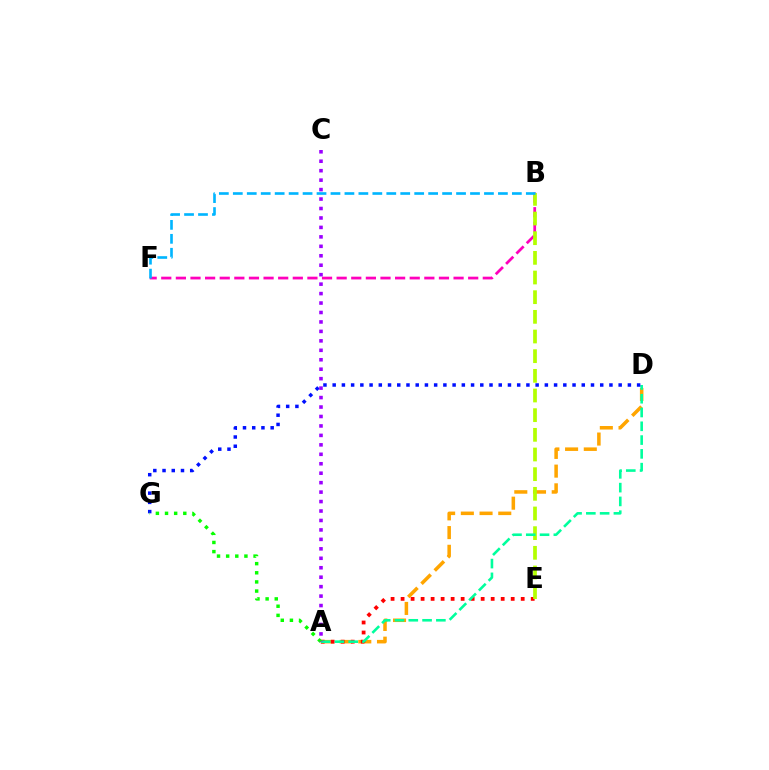{('A', 'D'): [{'color': '#ffa500', 'line_style': 'dashed', 'thickness': 2.54}, {'color': '#00ff9d', 'line_style': 'dashed', 'thickness': 1.87}], ('A', 'E'): [{'color': '#ff0000', 'line_style': 'dotted', 'thickness': 2.72}], ('B', 'F'): [{'color': '#ff00bd', 'line_style': 'dashed', 'thickness': 1.99}, {'color': '#00b5ff', 'line_style': 'dashed', 'thickness': 1.9}], ('B', 'E'): [{'color': '#b3ff00', 'line_style': 'dashed', 'thickness': 2.67}], ('D', 'G'): [{'color': '#0010ff', 'line_style': 'dotted', 'thickness': 2.51}], ('A', 'G'): [{'color': '#08ff00', 'line_style': 'dotted', 'thickness': 2.48}], ('A', 'C'): [{'color': '#9b00ff', 'line_style': 'dotted', 'thickness': 2.57}]}